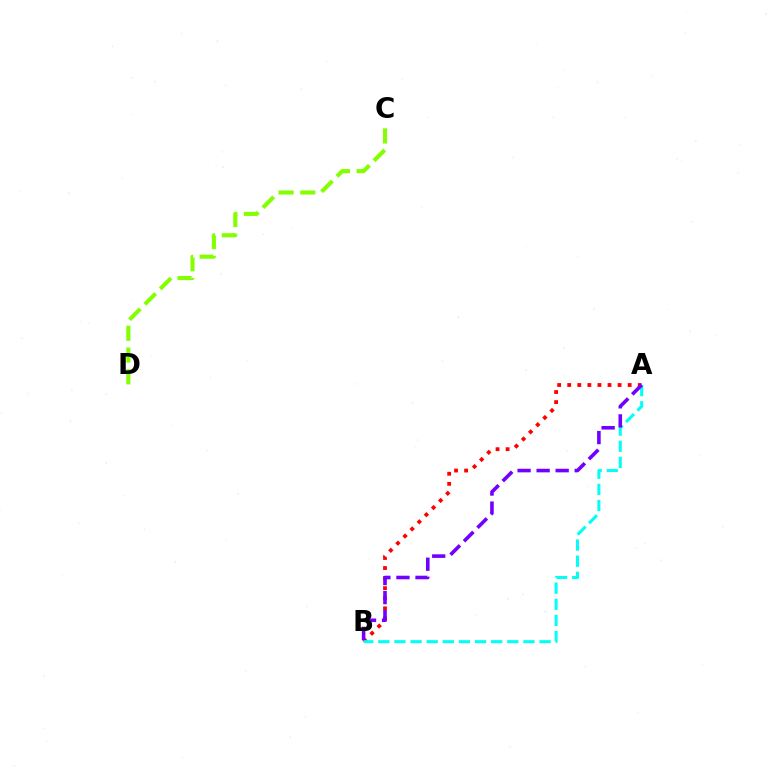{('C', 'D'): [{'color': '#84ff00', 'line_style': 'dashed', 'thickness': 2.95}], ('A', 'B'): [{'color': '#ff0000', 'line_style': 'dotted', 'thickness': 2.74}, {'color': '#00fff6', 'line_style': 'dashed', 'thickness': 2.19}, {'color': '#7200ff', 'line_style': 'dashed', 'thickness': 2.59}]}